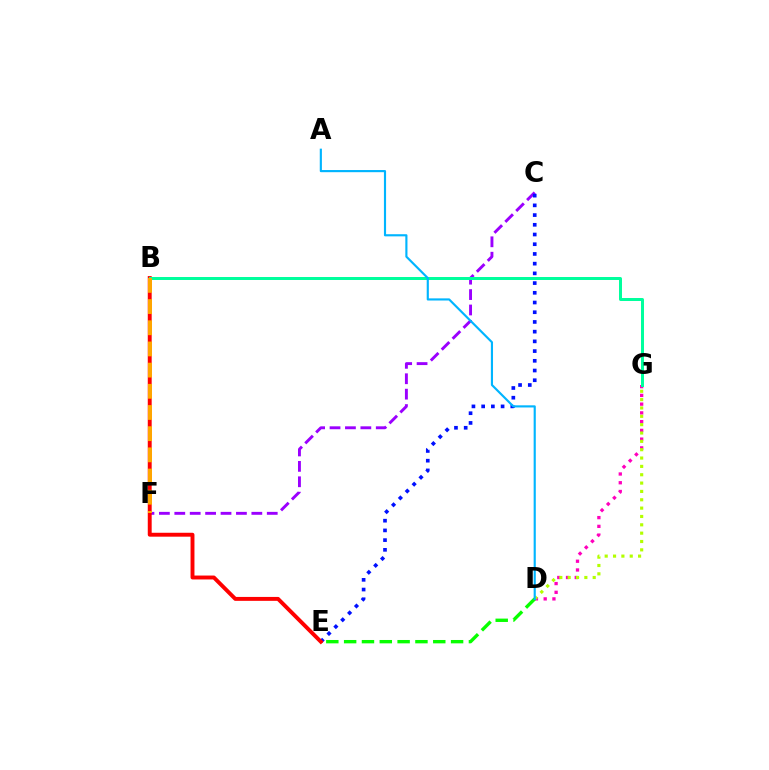{('C', 'F'): [{'color': '#9b00ff', 'line_style': 'dashed', 'thickness': 2.09}], ('C', 'E'): [{'color': '#0010ff', 'line_style': 'dotted', 'thickness': 2.64}], ('B', 'E'): [{'color': '#ff0000', 'line_style': 'solid', 'thickness': 2.82}], ('D', 'G'): [{'color': '#ff00bd', 'line_style': 'dotted', 'thickness': 2.38}, {'color': '#b3ff00', 'line_style': 'dotted', 'thickness': 2.27}], ('D', 'E'): [{'color': '#08ff00', 'line_style': 'dashed', 'thickness': 2.42}], ('B', 'G'): [{'color': '#00ff9d', 'line_style': 'solid', 'thickness': 2.15}], ('A', 'D'): [{'color': '#00b5ff', 'line_style': 'solid', 'thickness': 1.54}], ('B', 'F'): [{'color': '#ffa500', 'line_style': 'dashed', 'thickness': 2.88}]}